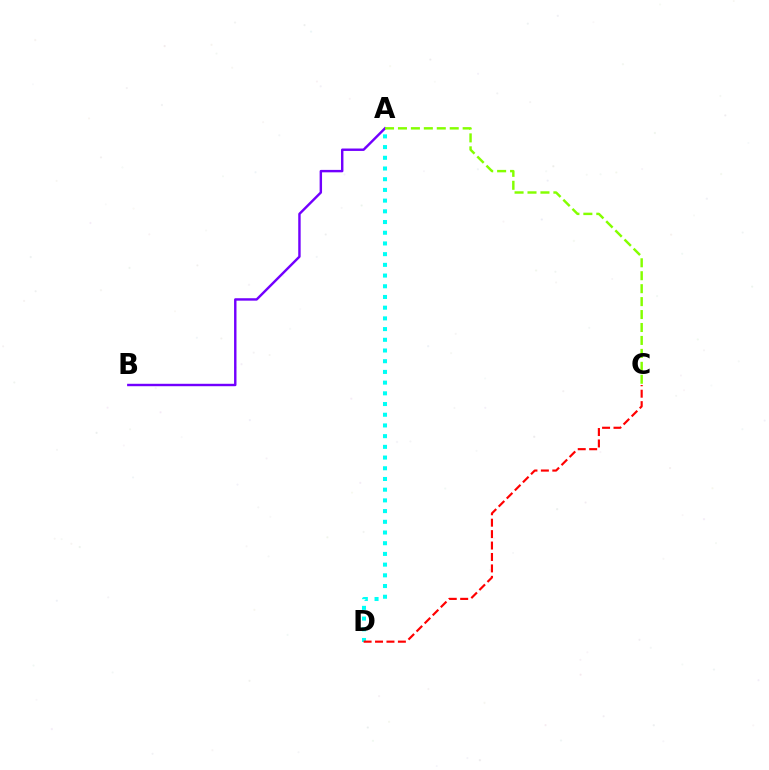{('A', 'B'): [{'color': '#7200ff', 'line_style': 'solid', 'thickness': 1.74}], ('A', 'C'): [{'color': '#84ff00', 'line_style': 'dashed', 'thickness': 1.76}], ('A', 'D'): [{'color': '#00fff6', 'line_style': 'dotted', 'thickness': 2.91}], ('C', 'D'): [{'color': '#ff0000', 'line_style': 'dashed', 'thickness': 1.55}]}